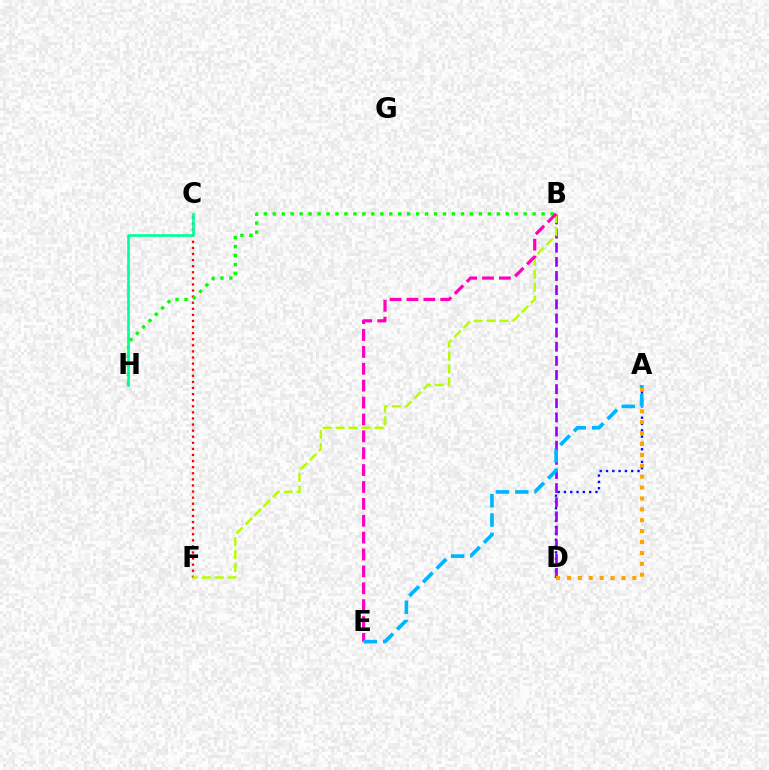{('A', 'D'): [{'color': '#0010ff', 'line_style': 'dotted', 'thickness': 1.71}, {'color': '#ffa500', 'line_style': 'dotted', 'thickness': 2.96}], ('B', 'D'): [{'color': '#9b00ff', 'line_style': 'dashed', 'thickness': 1.92}], ('C', 'F'): [{'color': '#ff0000', 'line_style': 'dotted', 'thickness': 1.66}], ('B', 'H'): [{'color': '#08ff00', 'line_style': 'dotted', 'thickness': 2.43}], ('C', 'H'): [{'color': '#00ff9d', 'line_style': 'solid', 'thickness': 1.93}], ('B', 'F'): [{'color': '#b3ff00', 'line_style': 'dashed', 'thickness': 1.76}], ('B', 'E'): [{'color': '#ff00bd', 'line_style': 'dashed', 'thickness': 2.29}], ('A', 'E'): [{'color': '#00b5ff', 'line_style': 'dashed', 'thickness': 2.62}]}